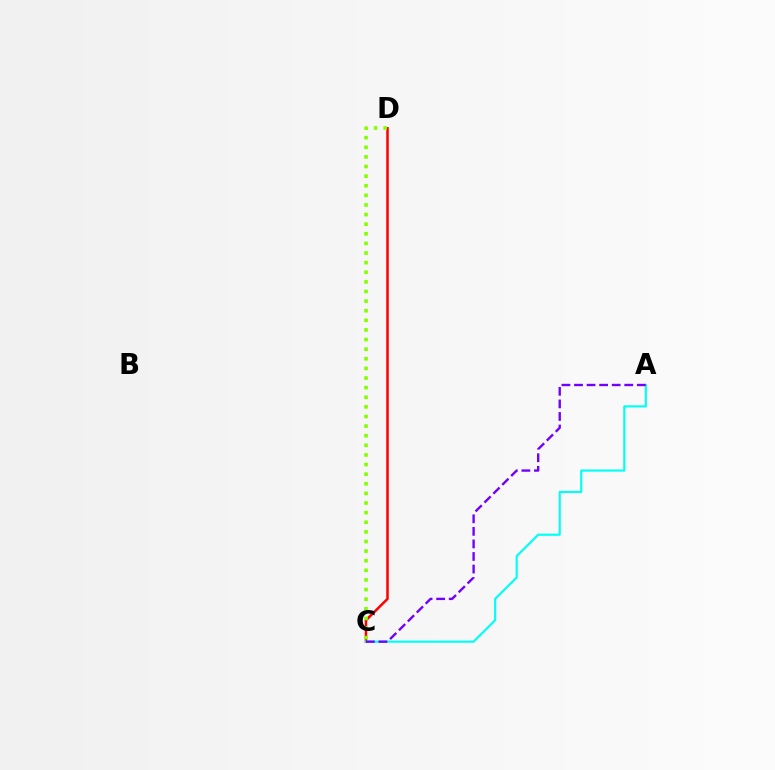{('C', 'D'): [{'color': '#ff0000', 'line_style': 'solid', 'thickness': 1.81}, {'color': '#84ff00', 'line_style': 'dotted', 'thickness': 2.61}], ('A', 'C'): [{'color': '#00fff6', 'line_style': 'solid', 'thickness': 1.55}, {'color': '#7200ff', 'line_style': 'dashed', 'thickness': 1.71}]}